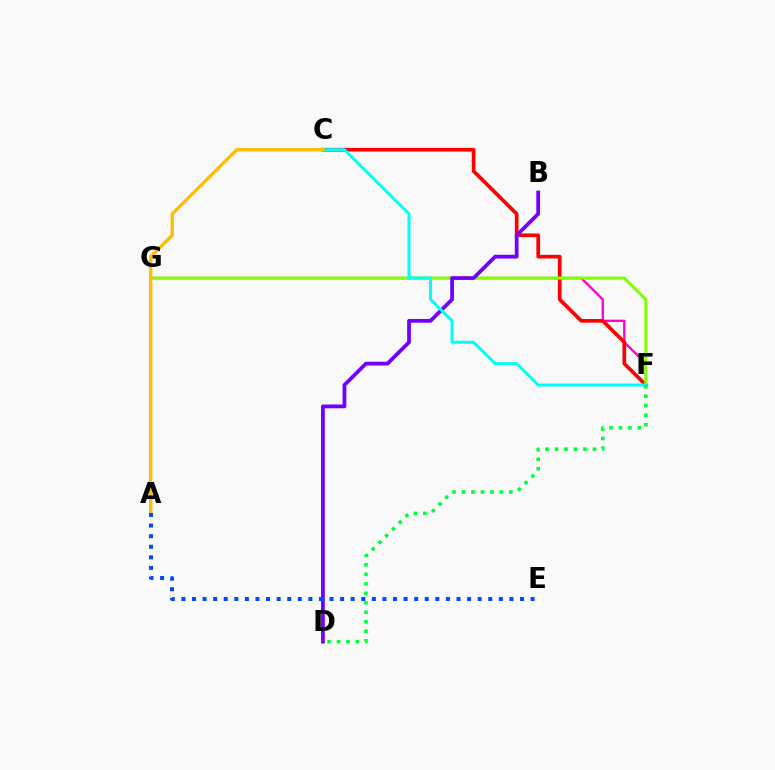{('F', 'G'): [{'color': '#ff00cf', 'line_style': 'solid', 'thickness': 1.68}, {'color': '#84ff00', 'line_style': 'solid', 'thickness': 2.18}], ('C', 'F'): [{'color': '#ff0000', 'line_style': 'solid', 'thickness': 2.64}, {'color': '#00fff6', 'line_style': 'solid', 'thickness': 2.17}], ('B', 'D'): [{'color': '#7200ff', 'line_style': 'solid', 'thickness': 2.71}], ('A', 'C'): [{'color': '#ffbd00', 'line_style': 'solid', 'thickness': 2.39}], ('D', 'F'): [{'color': '#00ff39', 'line_style': 'dotted', 'thickness': 2.58}], ('A', 'E'): [{'color': '#004bff', 'line_style': 'dotted', 'thickness': 2.87}]}